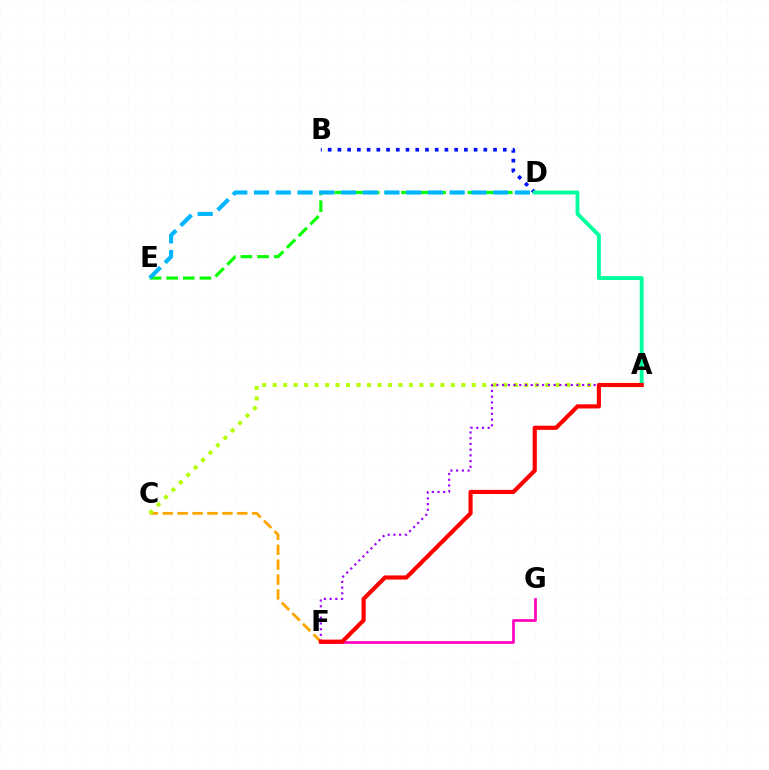{('D', 'E'): [{'color': '#08ff00', 'line_style': 'dashed', 'thickness': 2.26}, {'color': '#00b5ff', 'line_style': 'dashed', 'thickness': 2.95}], ('F', 'G'): [{'color': '#ff00bd', 'line_style': 'solid', 'thickness': 1.95}], ('C', 'F'): [{'color': '#ffa500', 'line_style': 'dashed', 'thickness': 2.03}], ('B', 'D'): [{'color': '#0010ff', 'line_style': 'dotted', 'thickness': 2.64}], ('A', 'D'): [{'color': '#00ff9d', 'line_style': 'solid', 'thickness': 2.79}], ('A', 'C'): [{'color': '#b3ff00', 'line_style': 'dotted', 'thickness': 2.85}], ('A', 'F'): [{'color': '#9b00ff', 'line_style': 'dotted', 'thickness': 1.55}, {'color': '#ff0000', 'line_style': 'solid', 'thickness': 2.99}]}